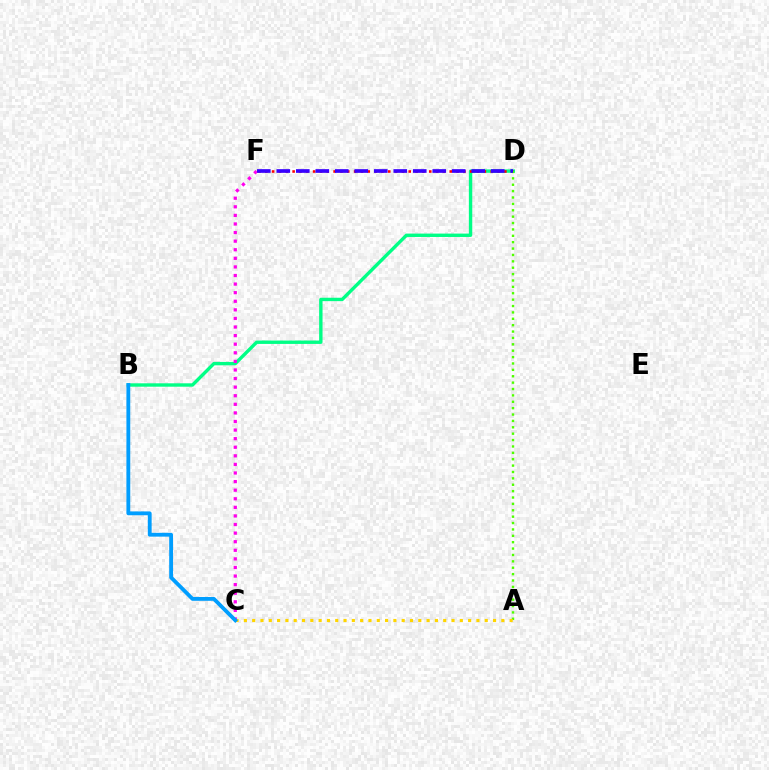{('B', 'D'): [{'color': '#00ff86', 'line_style': 'solid', 'thickness': 2.44}], ('C', 'F'): [{'color': '#ff00ed', 'line_style': 'dotted', 'thickness': 2.33}], ('D', 'F'): [{'color': '#ff0000', 'line_style': 'dotted', 'thickness': 1.86}, {'color': '#3700ff', 'line_style': 'dashed', 'thickness': 2.65}], ('A', 'D'): [{'color': '#4fff00', 'line_style': 'dotted', 'thickness': 1.73}], ('A', 'C'): [{'color': '#ffd500', 'line_style': 'dotted', 'thickness': 2.26}], ('B', 'C'): [{'color': '#009eff', 'line_style': 'solid', 'thickness': 2.76}]}